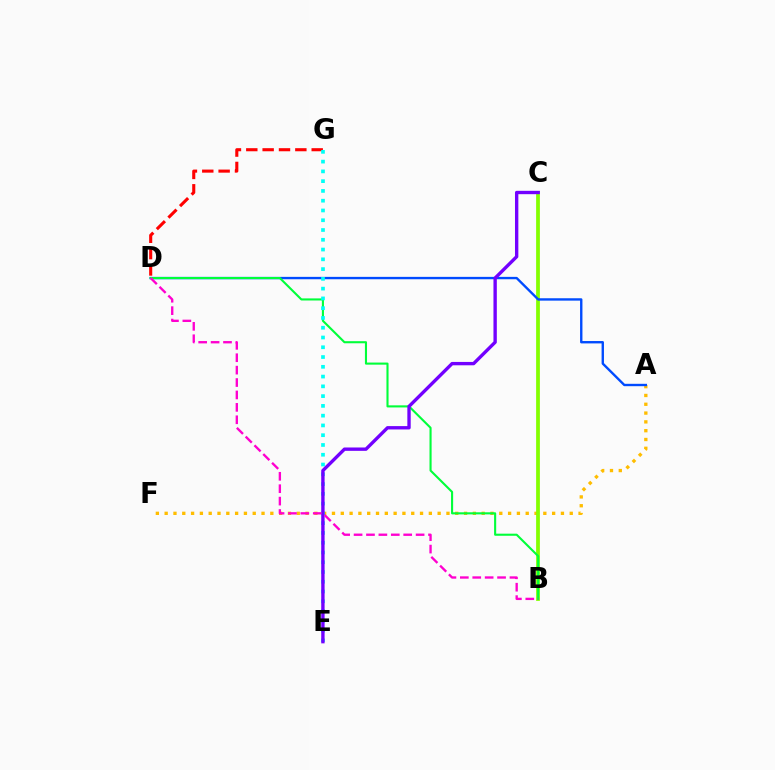{('D', 'G'): [{'color': '#ff0000', 'line_style': 'dashed', 'thickness': 2.22}], ('A', 'F'): [{'color': '#ffbd00', 'line_style': 'dotted', 'thickness': 2.39}], ('B', 'C'): [{'color': '#84ff00', 'line_style': 'solid', 'thickness': 2.71}], ('A', 'D'): [{'color': '#004bff', 'line_style': 'solid', 'thickness': 1.71}], ('B', 'D'): [{'color': '#00ff39', 'line_style': 'solid', 'thickness': 1.51}, {'color': '#ff00cf', 'line_style': 'dashed', 'thickness': 1.69}], ('E', 'G'): [{'color': '#00fff6', 'line_style': 'dotted', 'thickness': 2.65}], ('C', 'E'): [{'color': '#7200ff', 'line_style': 'solid', 'thickness': 2.42}]}